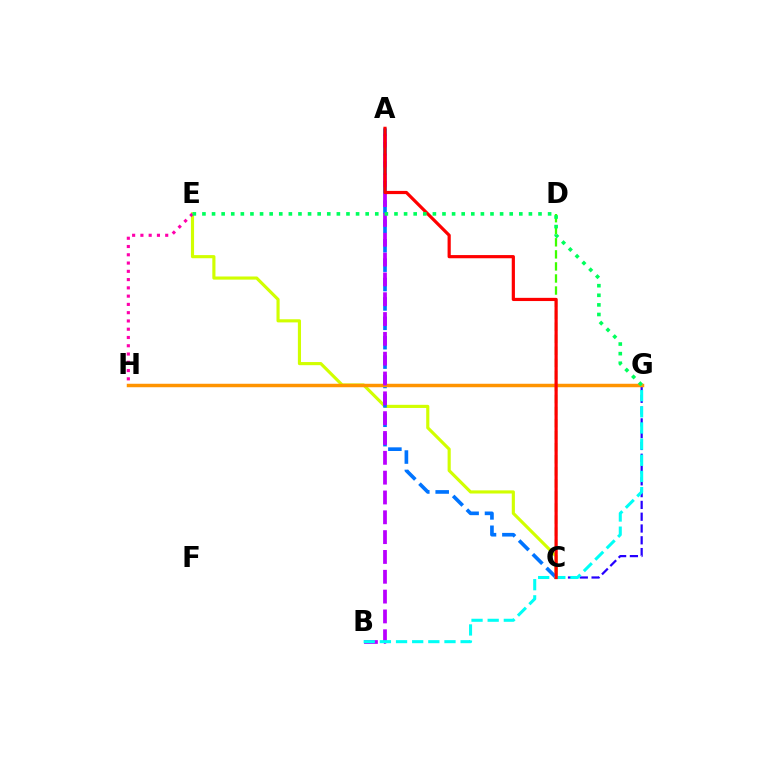{('C', 'E'): [{'color': '#d1ff00', 'line_style': 'solid', 'thickness': 2.26}], ('E', 'H'): [{'color': '#ff00ac', 'line_style': 'dotted', 'thickness': 2.25}], ('C', 'G'): [{'color': '#2500ff', 'line_style': 'dashed', 'thickness': 1.6}], ('C', 'D'): [{'color': '#3dff00', 'line_style': 'dashed', 'thickness': 1.64}], ('A', 'C'): [{'color': '#0074ff', 'line_style': 'dashed', 'thickness': 2.63}, {'color': '#ff0000', 'line_style': 'solid', 'thickness': 2.3}], ('G', 'H'): [{'color': '#ff9400', 'line_style': 'solid', 'thickness': 2.5}], ('A', 'B'): [{'color': '#b900ff', 'line_style': 'dashed', 'thickness': 2.69}], ('B', 'G'): [{'color': '#00fff6', 'line_style': 'dashed', 'thickness': 2.19}], ('E', 'G'): [{'color': '#00ff5c', 'line_style': 'dotted', 'thickness': 2.61}]}